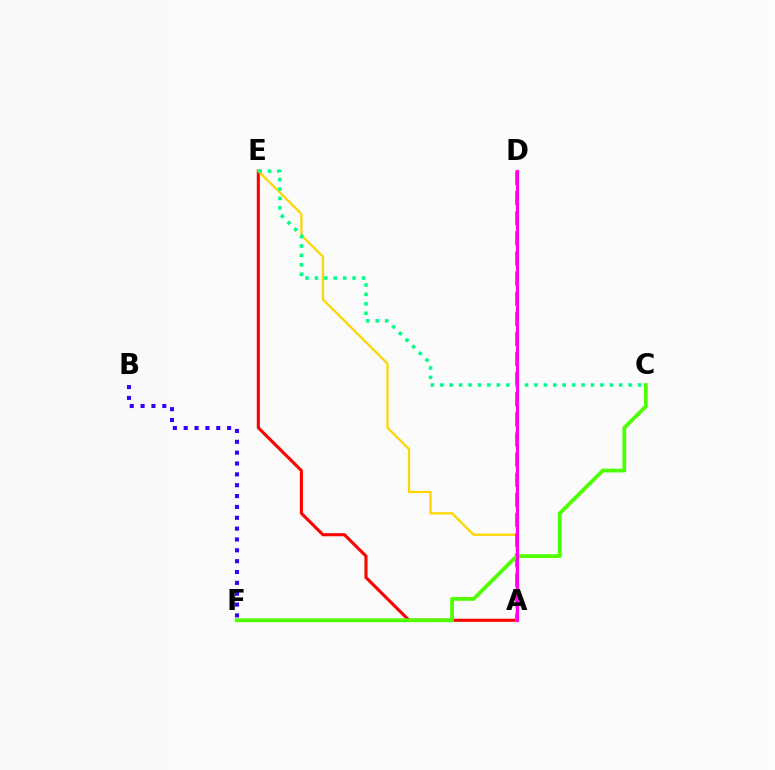{('A', 'E'): [{'color': '#ff0000', 'line_style': 'solid', 'thickness': 2.23}, {'color': '#ffd500', 'line_style': 'solid', 'thickness': 1.63}], ('B', 'F'): [{'color': '#3700ff', 'line_style': 'dotted', 'thickness': 2.95}], ('A', 'D'): [{'color': '#009eff', 'line_style': 'dashed', 'thickness': 2.73}, {'color': '#ff00ed', 'line_style': 'solid', 'thickness': 2.3}], ('C', 'F'): [{'color': '#4fff00', 'line_style': 'solid', 'thickness': 2.73}], ('C', 'E'): [{'color': '#00ff86', 'line_style': 'dotted', 'thickness': 2.56}]}